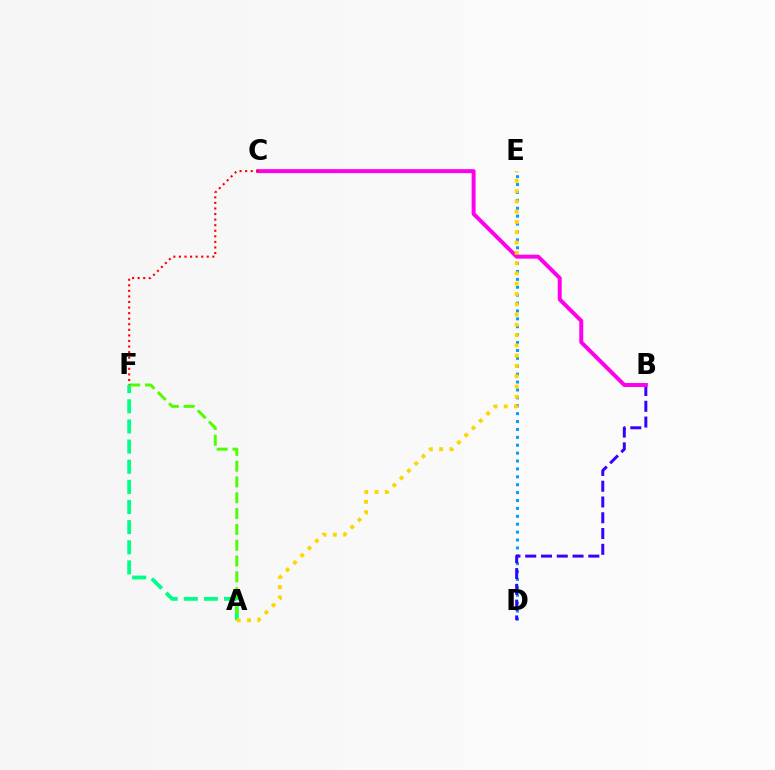{('A', 'F'): [{'color': '#00ff86', 'line_style': 'dashed', 'thickness': 2.74}, {'color': '#4fff00', 'line_style': 'dashed', 'thickness': 2.15}], ('D', 'E'): [{'color': '#009eff', 'line_style': 'dotted', 'thickness': 2.15}], ('B', 'D'): [{'color': '#3700ff', 'line_style': 'dashed', 'thickness': 2.14}], ('B', 'C'): [{'color': '#ff00ed', 'line_style': 'solid', 'thickness': 2.86}], ('C', 'F'): [{'color': '#ff0000', 'line_style': 'dotted', 'thickness': 1.51}], ('A', 'E'): [{'color': '#ffd500', 'line_style': 'dotted', 'thickness': 2.79}]}